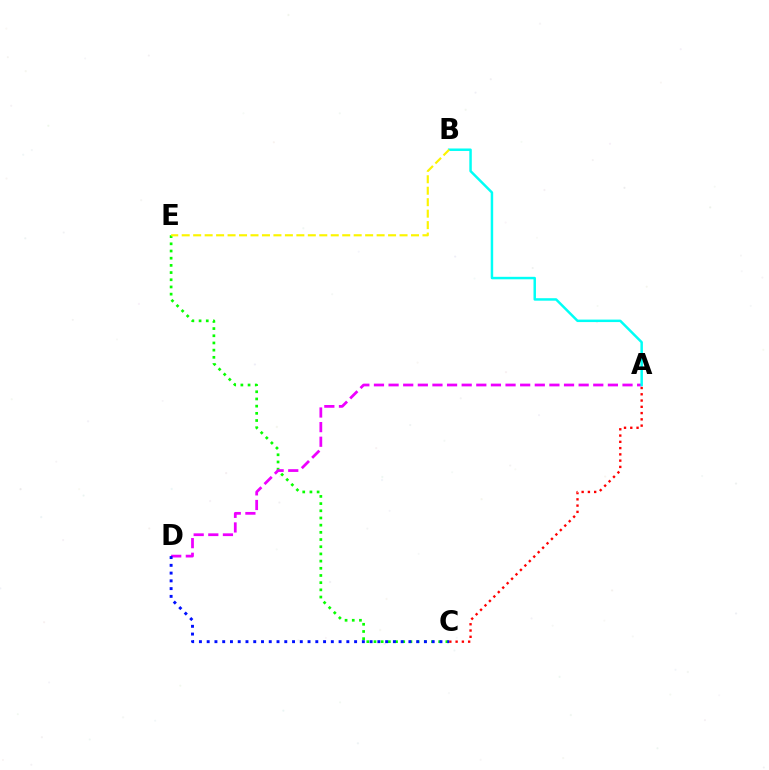{('A', 'C'): [{'color': '#ff0000', 'line_style': 'dotted', 'thickness': 1.7}], ('C', 'E'): [{'color': '#08ff00', 'line_style': 'dotted', 'thickness': 1.95}], ('A', 'D'): [{'color': '#ee00ff', 'line_style': 'dashed', 'thickness': 1.99}], ('C', 'D'): [{'color': '#0010ff', 'line_style': 'dotted', 'thickness': 2.11}], ('A', 'B'): [{'color': '#00fff6', 'line_style': 'solid', 'thickness': 1.78}], ('B', 'E'): [{'color': '#fcf500', 'line_style': 'dashed', 'thickness': 1.56}]}